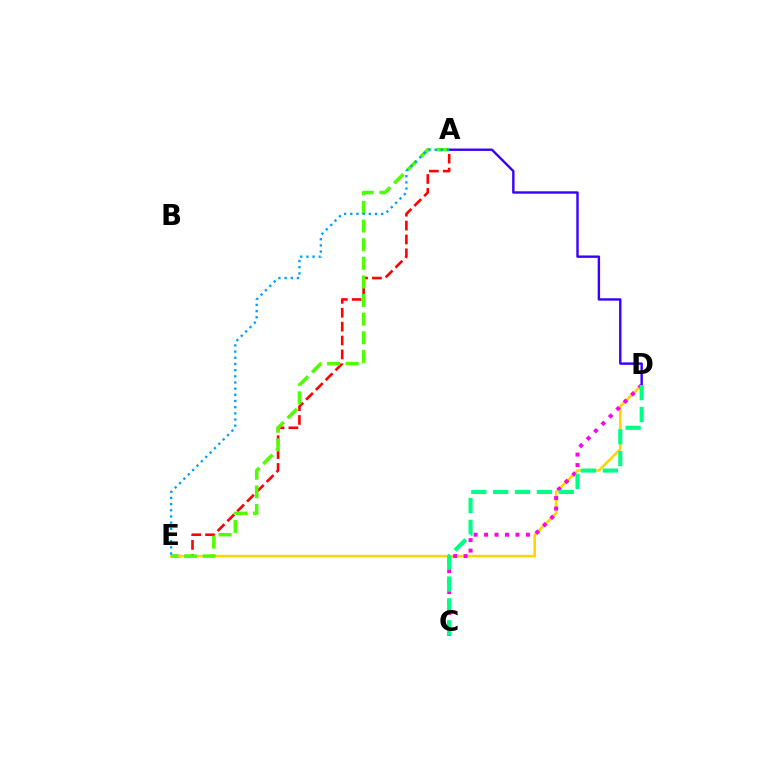{('A', 'E'): [{'color': '#ff0000', 'line_style': 'dashed', 'thickness': 1.89}, {'color': '#4fff00', 'line_style': 'dashed', 'thickness': 2.53}, {'color': '#009eff', 'line_style': 'dotted', 'thickness': 1.68}], ('D', 'E'): [{'color': '#ffd500', 'line_style': 'solid', 'thickness': 1.86}], ('C', 'D'): [{'color': '#ff00ed', 'line_style': 'dotted', 'thickness': 2.84}, {'color': '#00ff86', 'line_style': 'dashed', 'thickness': 2.97}], ('A', 'D'): [{'color': '#3700ff', 'line_style': 'solid', 'thickness': 1.73}]}